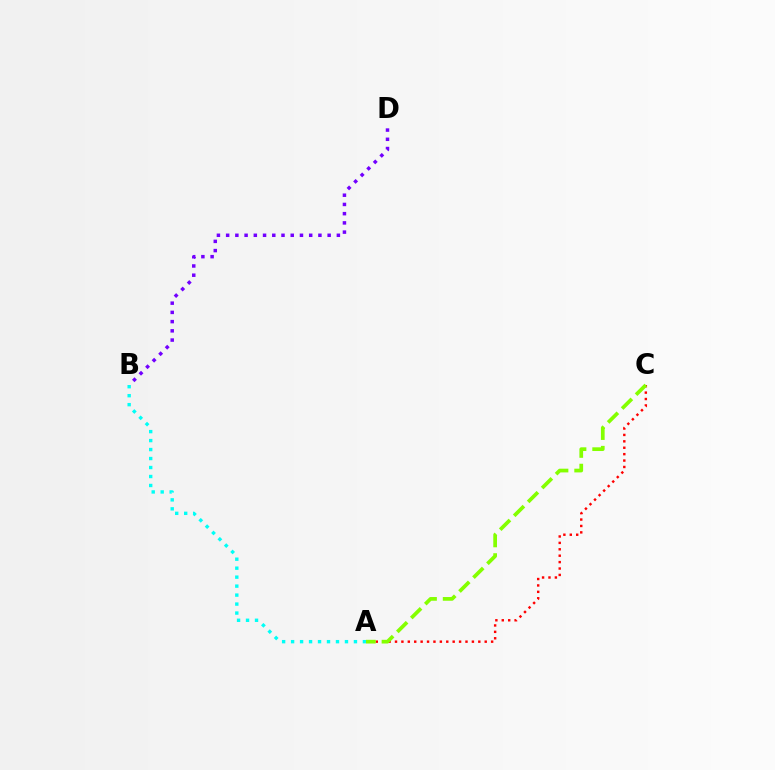{('A', 'C'): [{'color': '#ff0000', 'line_style': 'dotted', 'thickness': 1.74}, {'color': '#84ff00', 'line_style': 'dashed', 'thickness': 2.68}], ('B', 'D'): [{'color': '#7200ff', 'line_style': 'dotted', 'thickness': 2.51}], ('A', 'B'): [{'color': '#00fff6', 'line_style': 'dotted', 'thickness': 2.44}]}